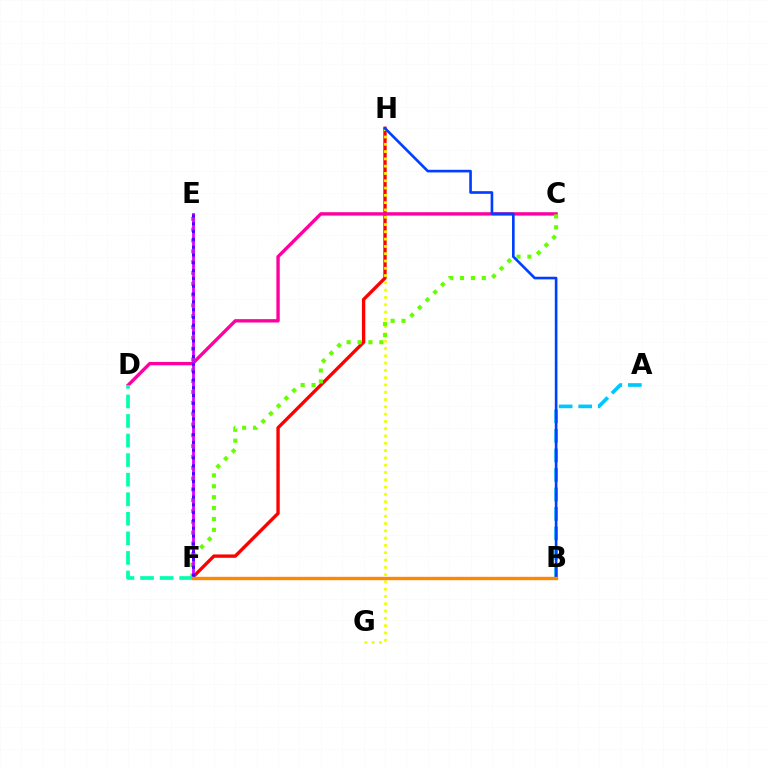{('F', 'H'): [{'color': '#ff0000', 'line_style': 'solid', 'thickness': 2.42}], ('C', 'D'): [{'color': '#ff00a0', 'line_style': 'solid', 'thickness': 2.42}], ('G', 'H'): [{'color': '#eeff00', 'line_style': 'dotted', 'thickness': 1.98}], ('C', 'F'): [{'color': '#66ff00', 'line_style': 'dotted', 'thickness': 2.96}], ('A', 'B'): [{'color': '#00c7ff', 'line_style': 'dashed', 'thickness': 2.65}], ('E', 'F'): [{'color': '#00ff27', 'line_style': 'dotted', 'thickness': 2.94}, {'color': '#d600ff', 'line_style': 'solid', 'thickness': 1.99}, {'color': '#4f00ff', 'line_style': 'dotted', 'thickness': 2.12}], ('B', 'H'): [{'color': '#003fff', 'line_style': 'solid', 'thickness': 1.9}], ('D', 'F'): [{'color': '#00ffaf', 'line_style': 'dashed', 'thickness': 2.66}], ('B', 'F'): [{'color': '#ff8800', 'line_style': 'solid', 'thickness': 2.43}]}